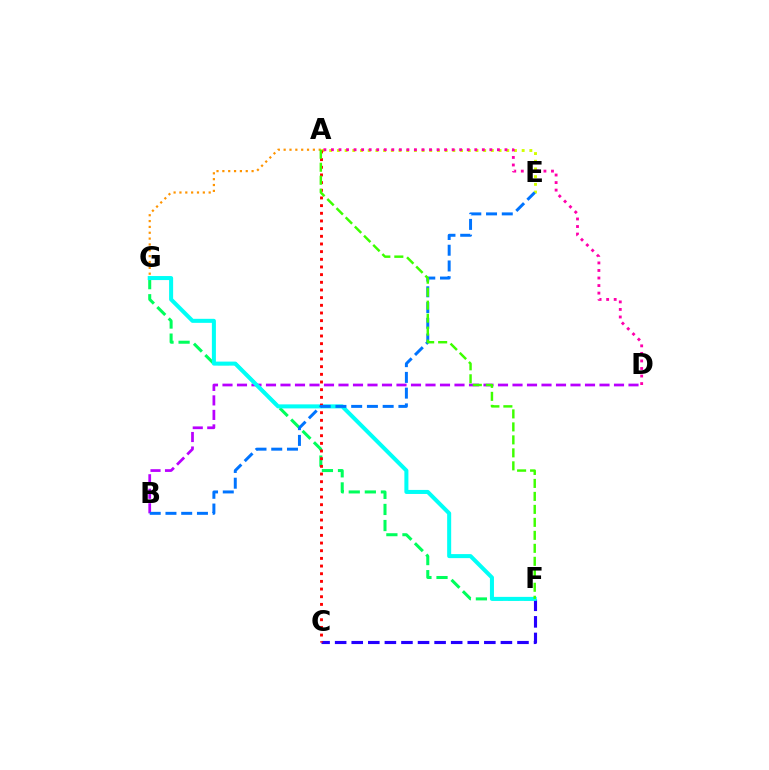{('C', 'F'): [{'color': '#2500ff', 'line_style': 'dashed', 'thickness': 2.25}], ('F', 'G'): [{'color': '#00ff5c', 'line_style': 'dashed', 'thickness': 2.18}, {'color': '#00fff6', 'line_style': 'solid', 'thickness': 2.9}], ('A', 'E'): [{'color': '#d1ff00', 'line_style': 'dotted', 'thickness': 2.09}], ('B', 'D'): [{'color': '#b900ff', 'line_style': 'dashed', 'thickness': 1.97}], ('A', 'C'): [{'color': '#ff0000', 'line_style': 'dotted', 'thickness': 2.08}], ('A', 'G'): [{'color': '#ff9400', 'line_style': 'dotted', 'thickness': 1.59}], ('B', 'E'): [{'color': '#0074ff', 'line_style': 'dashed', 'thickness': 2.14}], ('A', 'F'): [{'color': '#3dff00', 'line_style': 'dashed', 'thickness': 1.76}], ('A', 'D'): [{'color': '#ff00ac', 'line_style': 'dotted', 'thickness': 2.05}]}